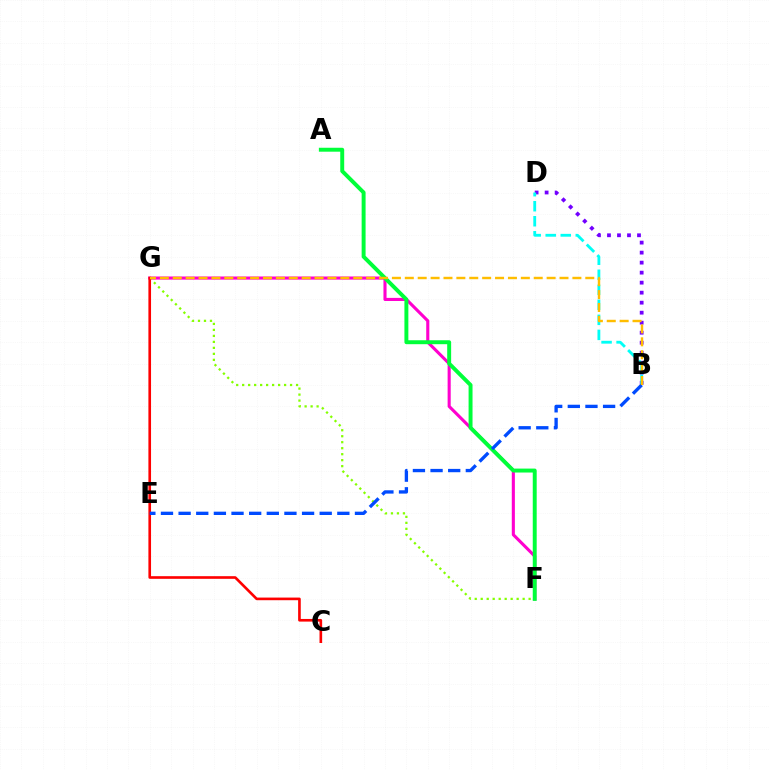{('F', 'G'): [{'color': '#ff00cf', 'line_style': 'solid', 'thickness': 2.23}, {'color': '#84ff00', 'line_style': 'dotted', 'thickness': 1.63}], ('C', 'G'): [{'color': '#ff0000', 'line_style': 'solid', 'thickness': 1.9}], ('B', 'D'): [{'color': '#7200ff', 'line_style': 'dotted', 'thickness': 2.72}, {'color': '#00fff6', 'line_style': 'dashed', 'thickness': 2.04}], ('A', 'F'): [{'color': '#00ff39', 'line_style': 'solid', 'thickness': 2.84}], ('B', 'E'): [{'color': '#004bff', 'line_style': 'dashed', 'thickness': 2.4}], ('B', 'G'): [{'color': '#ffbd00', 'line_style': 'dashed', 'thickness': 1.75}]}